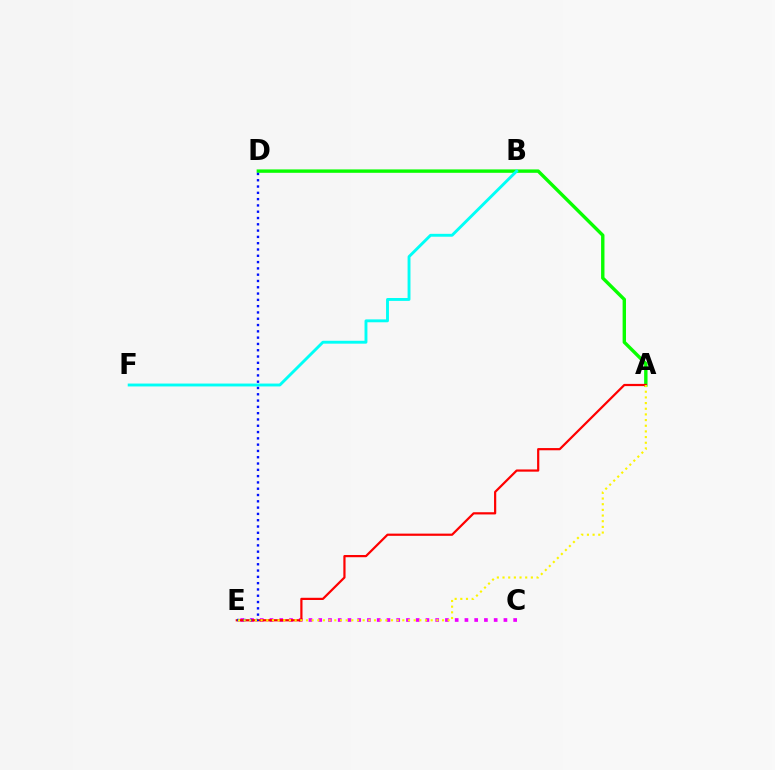{('A', 'D'): [{'color': '#08ff00', 'line_style': 'solid', 'thickness': 2.44}], ('B', 'F'): [{'color': '#00fff6', 'line_style': 'solid', 'thickness': 2.08}], ('C', 'E'): [{'color': '#ee00ff', 'line_style': 'dotted', 'thickness': 2.65}], ('A', 'E'): [{'color': '#ff0000', 'line_style': 'solid', 'thickness': 1.59}, {'color': '#fcf500', 'line_style': 'dotted', 'thickness': 1.54}], ('D', 'E'): [{'color': '#0010ff', 'line_style': 'dotted', 'thickness': 1.71}]}